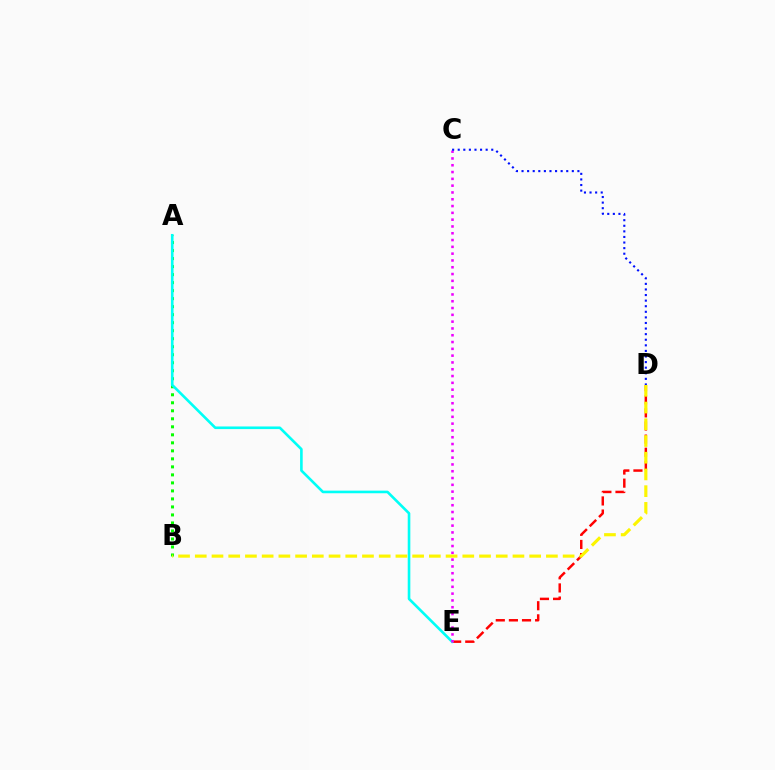{('A', 'B'): [{'color': '#08ff00', 'line_style': 'dotted', 'thickness': 2.18}], ('D', 'E'): [{'color': '#ff0000', 'line_style': 'dashed', 'thickness': 1.78}], ('A', 'E'): [{'color': '#00fff6', 'line_style': 'solid', 'thickness': 1.88}], ('C', 'E'): [{'color': '#ee00ff', 'line_style': 'dotted', 'thickness': 1.85}], ('C', 'D'): [{'color': '#0010ff', 'line_style': 'dotted', 'thickness': 1.52}], ('B', 'D'): [{'color': '#fcf500', 'line_style': 'dashed', 'thickness': 2.27}]}